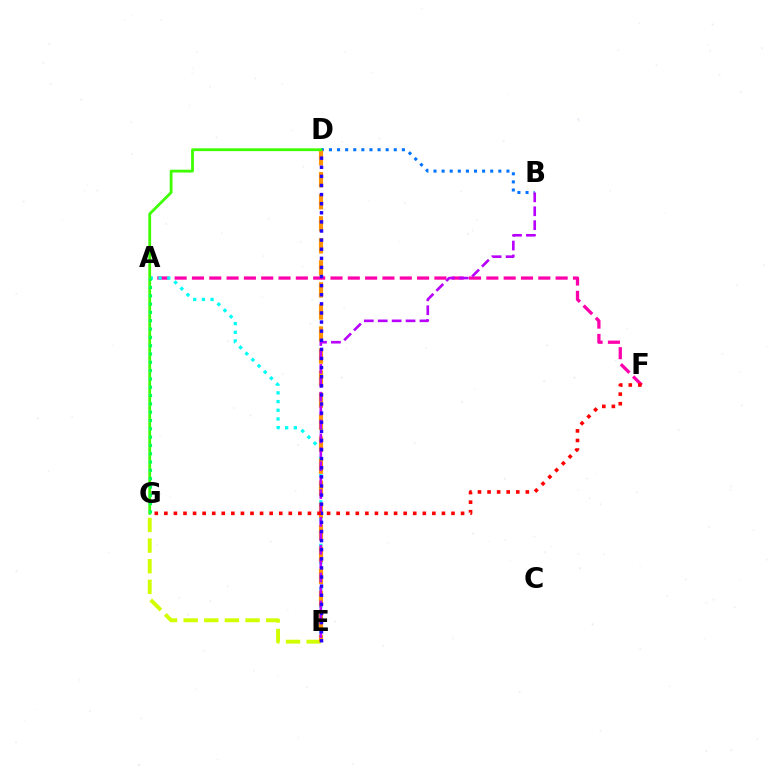{('A', 'F'): [{'color': '#ff00ac', 'line_style': 'dashed', 'thickness': 2.35}], ('B', 'D'): [{'color': '#0074ff', 'line_style': 'dotted', 'thickness': 2.2}], ('A', 'E'): [{'color': '#00fff6', 'line_style': 'dotted', 'thickness': 2.36}], ('E', 'G'): [{'color': '#d1ff00', 'line_style': 'dashed', 'thickness': 2.8}], ('D', 'E'): [{'color': '#ff9400', 'line_style': 'dashed', 'thickness': 2.99}, {'color': '#2500ff', 'line_style': 'dotted', 'thickness': 2.47}], ('B', 'E'): [{'color': '#b900ff', 'line_style': 'dashed', 'thickness': 1.89}], ('D', 'G'): [{'color': '#3dff00', 'line_style': 'solid', 'thickness': 2.01}], ('A', 'G'): [{'color': '#00ff5c', 'line_style': 'dotted', 'thickness': 2.26}], ('F', 'G'): [{'color': '#ff0000', 'line_style': 'dotted', 'thickness': 2.6}]}